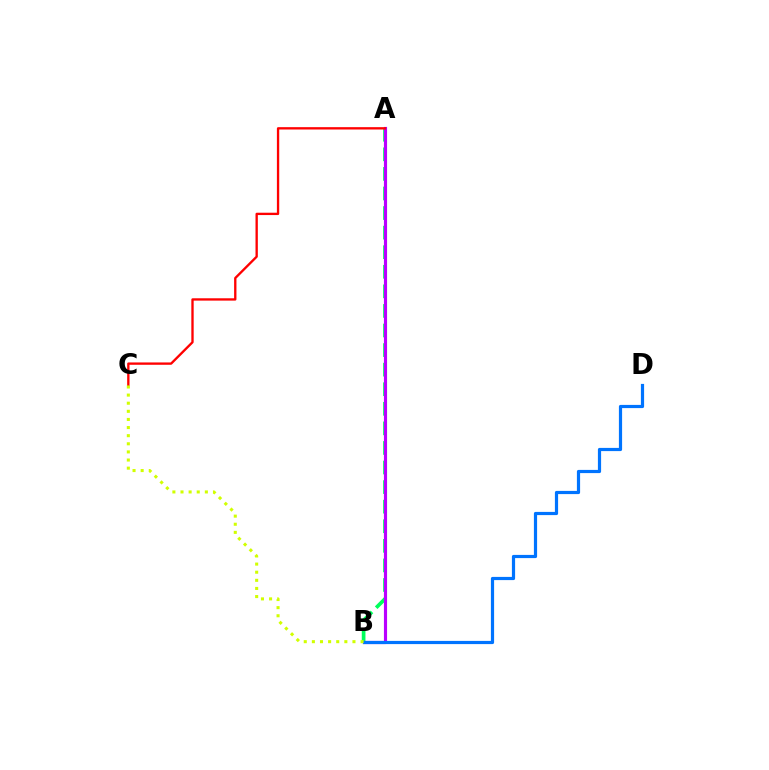{('A', 'B'): [{'color': '#00ff5c', 'line_style': 'dashed', 'thickness': 2.66}, {'color': '#b900ff', 'line_style': 'solid', 'thickness': 2.26}], ('A', 'C'): [{'color': '#ff0000', 'line_style': 'solid', 'thickness': 1.68}], ('B', 'D'): [{'color': '#0074ff', 'line_style': 'solid', 'thickness': 2.3}], ('B', 'C'): [{'color': '#d1ff00', 'line_style': 'dotted', 'thickness': 2.21}]}